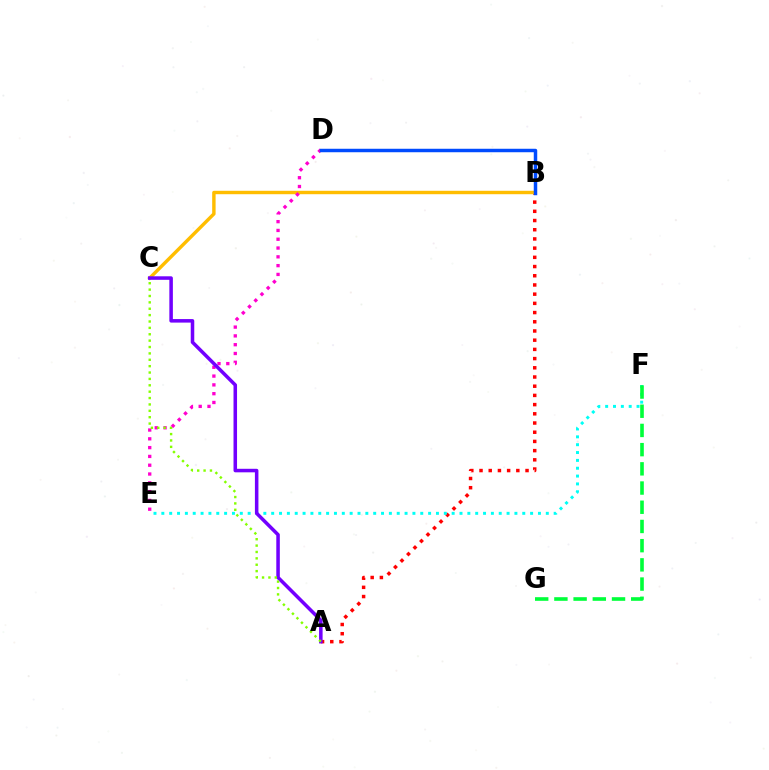{('A', 'B'): [{'color': '#ff0000', 'line_style': 'dotted', 'thickness': 2.5}], ('B', 'C'): [{'color': '#ffbd00', 'line_style': 'solid', 'thickness': 2.46}], ('D', 'E'): [{'color': '#ff00cf', 'line_style': 'dotted', 'thickness': 2.39}], ('B', 'D'): [{'color': '#004bff', 'line_style': 'solid', 'thickness': 2.5}], ('E', 'F'): [{'color': '#00fff6', 'line_style': 'dotted', 'thickness': 2.13}], ('A', 'C'): [{'color': '#7200ff', 'line_style': 'solid', 'thickness': 2.54}, {'color': '#84ff00', 'line_style': 'dotted', 'thickness': 1.73}], ('F', 'G'): [{'color': '#00ff39', 'line_style': 'dashed', 'thickness': 2.61}]}